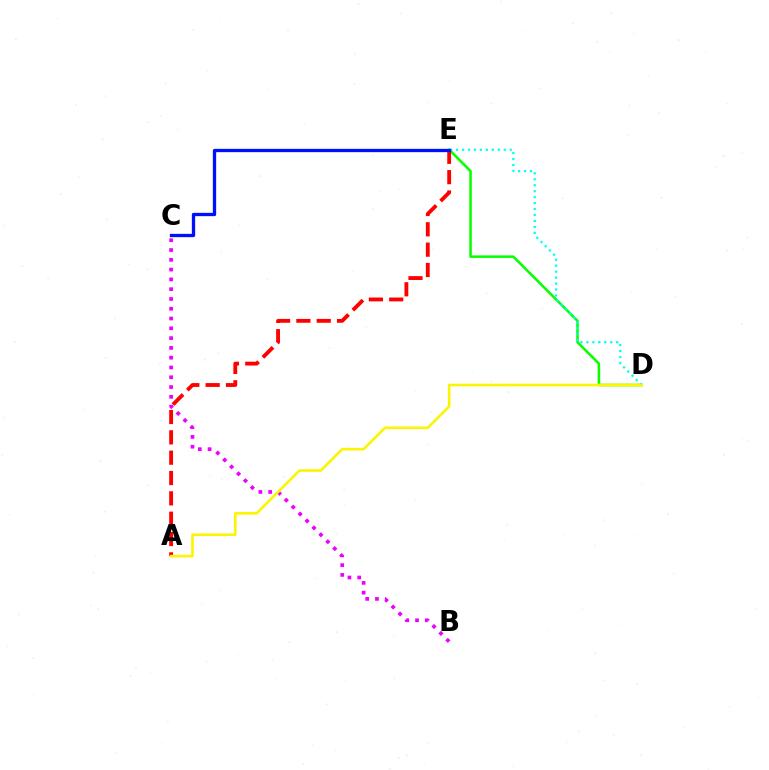{('D', 'E'): [{'color': '#08ff00', 'line_style': 'solid', 'thickness': 1.83}, {'color': '#00fff6', 'line_style': 'dotted', 'thickness': 1.62}], ('B', 'C'): [{'color': '#ee00ff', 'line_style': 'dotted', 'thickness': 2.66}], ('A', 'E'): [{'color': '#ff0000', 'line_style': 'dashed', 'thickness': 2.76}], ('A', 'D'): [{'color': '#fcf500', 'line_style': 'solid', 'thickness': 1.87}], ('C', 'E'): [{'color': '#0010ff', 'line_style': 'solid', 'thickness': 2.38}]}